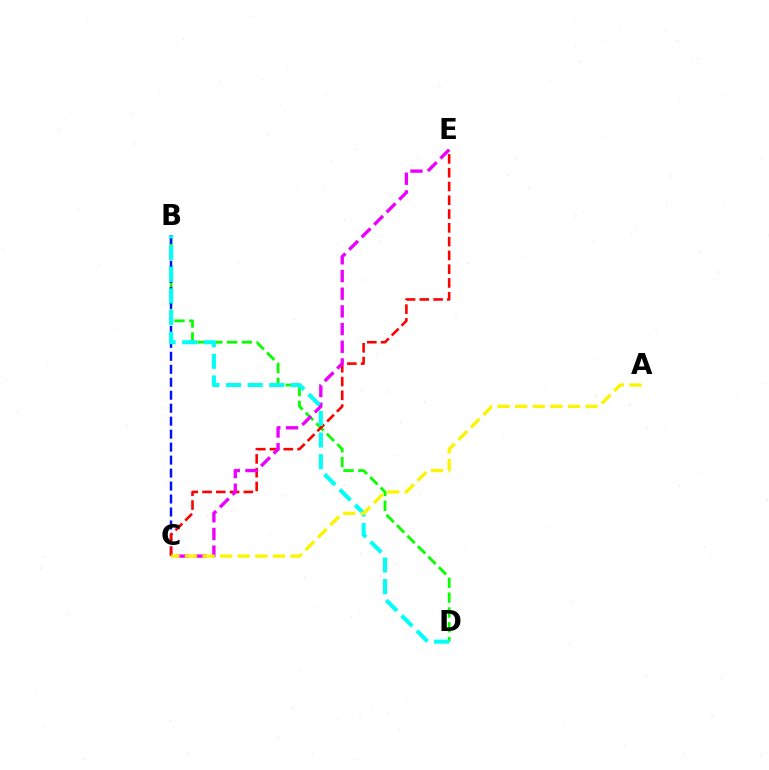{('B', 'D'): [{'color': '#08ff00', 'line_style': 'dashed', 'thickness': 2.01}, {'color': '#00fff6', 'line_style': 'dashed', 'thickness': 2.94}], ('B', 'C'): [{'color': '#0010ff', 'line_style': 'dashed', 'thickness': 1.76}], ('C', 'E'): [{'color': '#ff0000', 'line_style': 'dashed', 'thickness': 1.87}, {'color': '#ee00ff', 'line_style': 'dashed', 'thickness': 2.4}], ('A', 'C'): [{'color': '#fcf500', 'line_style': 'dashed', 'thickness': 2.39}]}